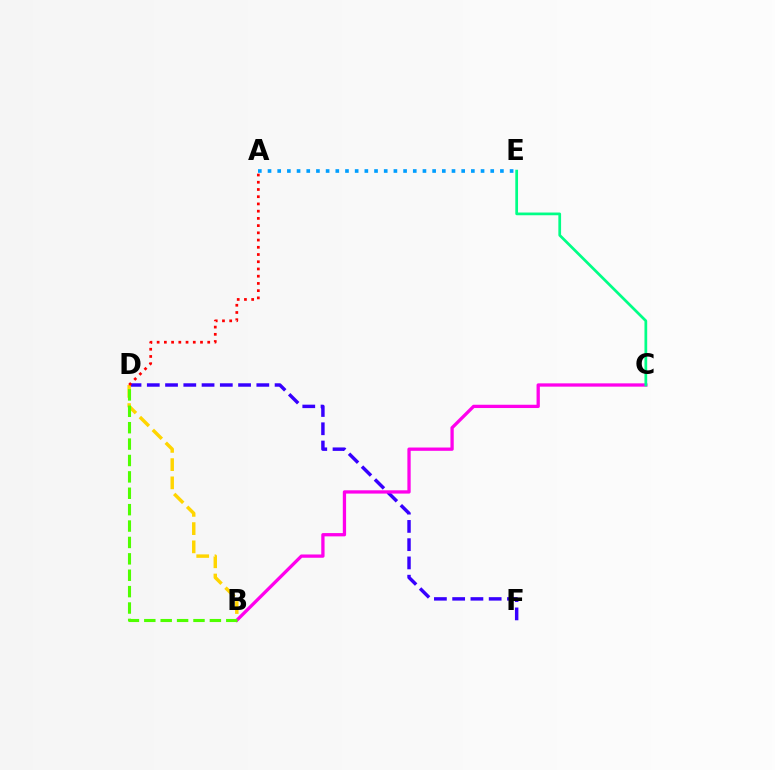{('D', 'F'): [{'color': '#3700ff', 'line_style': 'dashed', 'thickness': 2.48}], ('B', 'D'): [{'color': '#ffd500', 'line_style': 'dashed', 'thickness': 2.48}, {'color': '#4fff00', 'line_style': 'dashed', 'thickness': 2.23}], ('B', 'C'): [{'color': '#ff00ed', 'line_style': 'solid', 'thickness': 2.37}], ('C', 'E'): [{'color': '#00ff86', 'line_style': 'solid', 'thickness': 1.96}], ('A', 'E'): [{'color': '#009eff', 'line_style': 'dotted', 'thickness': 2.63}], ('A', 'D'): [{'color': '#ff0000', 'line_style': 'dotted', 'thickness': 1.96}]}